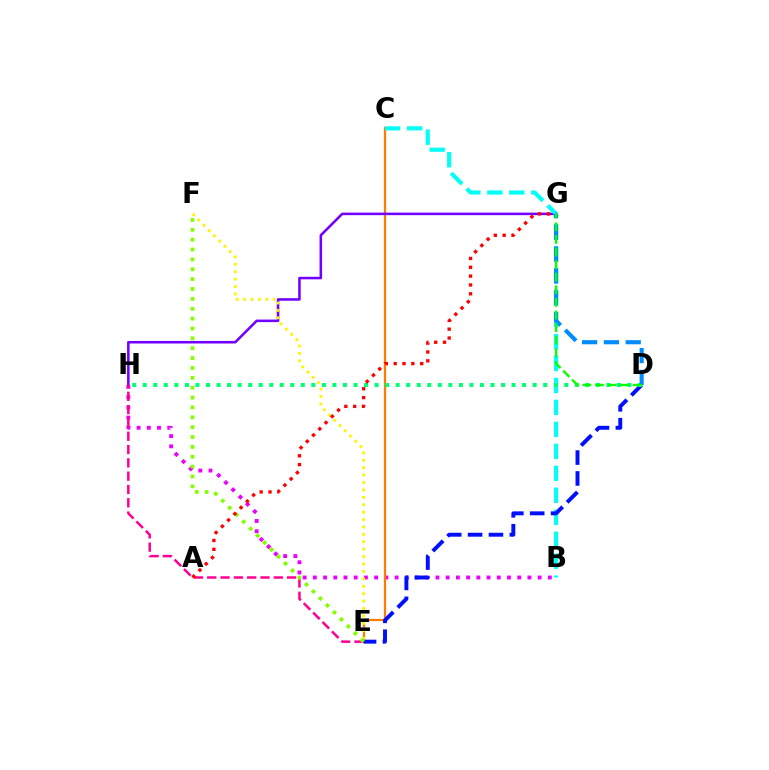{('B', 'H'): [{'color': '#ee00ff', 'line_style': 'dotted', 'thickness': 2.78}], ('C', 'E'): [{'color': '#ff7c00', 'line_style': 'solid', 'thickness': 1.61}], ('G', 'H'): [{'color': '#7200ff', 'line_style': 'solid', 'thickness': 1.84}], ('E', 'F'): [{'color': '#fcf500', 'line_style': 'dotted', 'thickness': 2.01}, {'color': '#84ff00', 'line_style': 'dotted', 'thickness': 2.68}], ('B', 'C'): [{'color': '#00fff6', 'line_style': 'dashed', 'thickness': 2.98}], ('E', 'H'): [{'color': '#ff0094', 'line_style': 'dashed', 'thickness': 1.81}], ('D', 'E'): [{'color': '#0010ff', 'line_style': 'dashed', 'thickness': 2.84}], ('D', 'H'): [{'color': '#00ff74', 'line_style': 'dotted', 'thickness': 2.86}], ('D', 'G'): [{'color': '#008cff', 'line_style': 'dashed', 'thickness': 2.96}, {'color': '#08ff00', 'line_style': 'dashed', 'thickness': 1.71}], ('A', 'G'): [{'color': '#ff0000', 'line_style': 'dotted', 'thickness': 2.4}]}